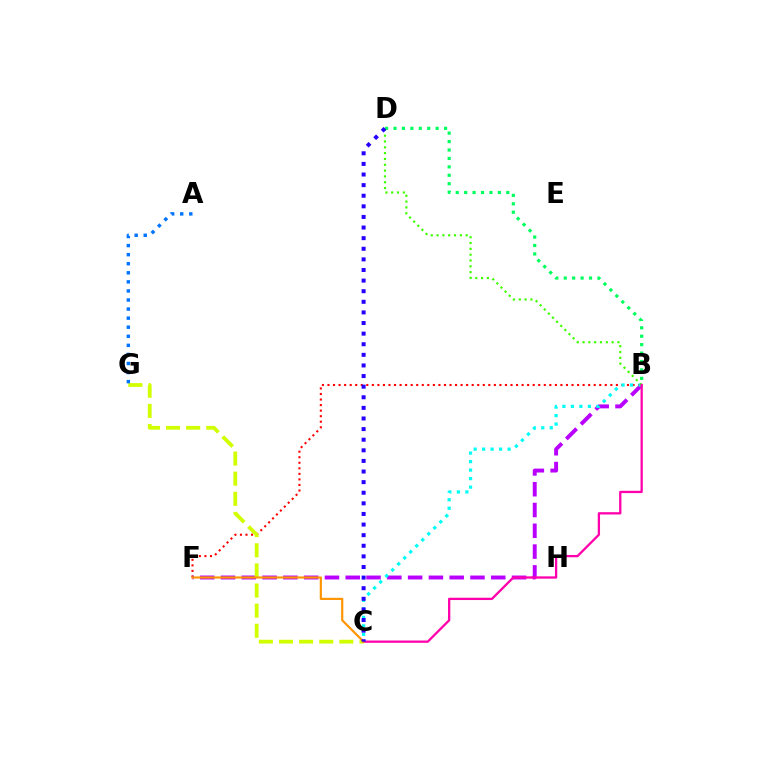{('B', 'F'): [{'color': '#ff0000', 'line_style': 'dotted', 'thickness': 1.51}, {'color': '#b900ff', 'line_style': 'dashed', 'thickness': 2.82}], ('B', 'D'): [{'color': '#00ff5c', 'line_style': 'dotted', 'thickness': 2.29}, {'color': '#3dff00', 'line_style': 'dotted', 'thickness': 1.58}], ('B', 'C'): [{'color': '#00fff6', 'line_style': 'dotted', 'thickness': 2.31}, {'color': '#ff00ac', 'line_style': 'solid', 'thickness': 1.65}], ('C', 'G'): [{'color': '#d1ff00', 'line_style': 'dashed', 'thickness': 2.73}], ('A', 'G'): [{'color': '#0074ff', 'line_style': 'dotted', 'thickness': 2.46}], ('C', 'F'): [{'color': '#ff9400', 'line_style': 'solid', 'thickness': 1.56}], ('C', 'D'): [{'color': '#2500ff', 'line_style': 'dotted', 'thickness': 2.88}]}